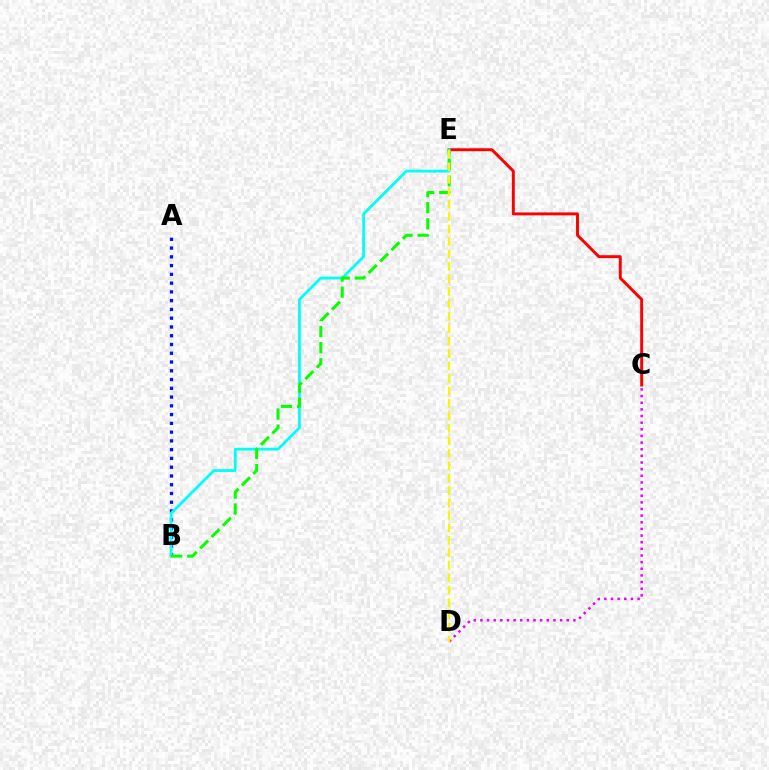{('A', 'B'): [{'color': '#0010ff', 'line_style': 'dotted', 'thickness': 2.38}], ('C', 'E'): [{'color': '#ff0000', 'line_style': 'solid', 'thickness': 2.11}], ('B', 'E'): [{'color': '#00fff6', 'line_style': 'solid', 'thickness': 2.01}, {'color': '#08ff00', 'line_style': 'dashed', 'thickness': 2.19}], ('C', 'D'): [{'color': '#ee00ff', 'line_style': 'dotted', 'thickness': 1.8}], ('D', 'E'): [{'color': '#fcf500', 'line_style': 'dashed', 'thickness': 1.69}]}